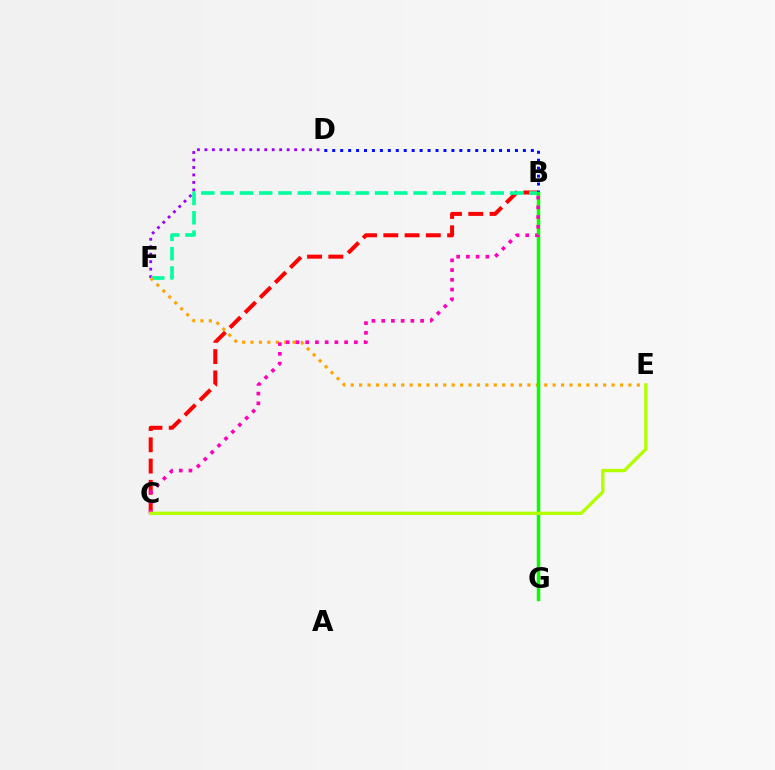{('B', 'G'): [{'color': '#00b5ff', 'line_style': 'dotted', 'thickness': 2.02}, {'color': '#08ff00', 'line_style': 'solid', 'thickness': 2.51}], ('D', 'F'): [{'color': '#9b00ff', 'line_style': 'dotted', 'thickness': 2.03}], ('B', 'C'): [{'color': '#ff0000', 'line_style': 'dashed', 'thickness': 2.89}, {'color': '#ff00bd', 'line_style': 'dotted', 'thickness': 2.65}], ('B', 'F'): [{'color': '#00ff9d', 'line_style': 'dashed', 'thickness': 2.62}], ('E', 'F'): [{'color': '#ffa500', 'line_style': 'dotted', 'thickness': 2.29}], ('B', 'D'): [{'color': '#0010ff', 'line_style': 'dotted', 'thickness': 2.16}], ('C', 'E'): [{'color': '#b3ff00', 'line_style': 'solid', 'thickness': 2.41}]}